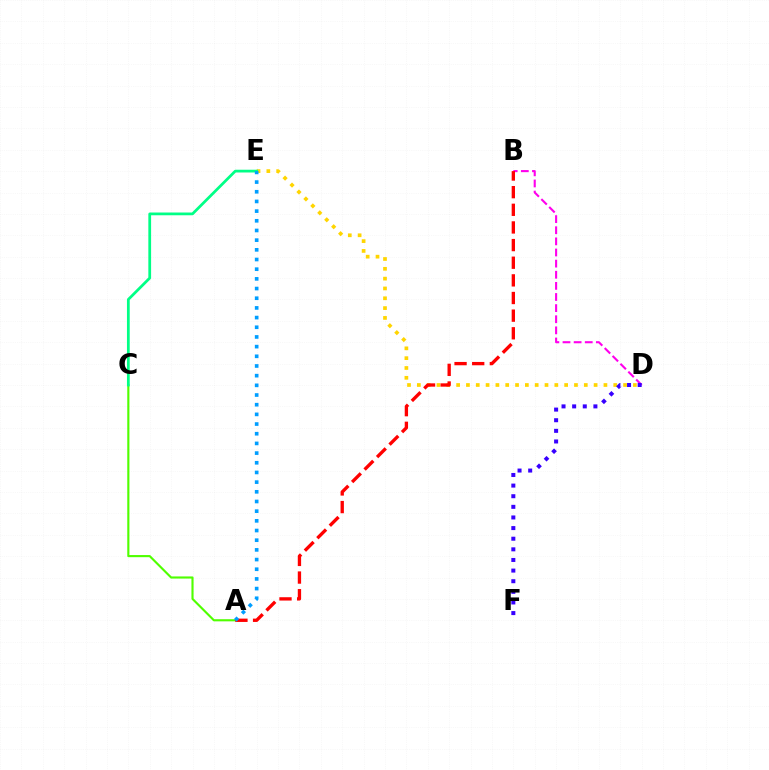{('B', 'D'): [{'color': '#ff00ed', 'line_style': 'dashed', 'thickness': 1.51}], ('D', 'E'): [{'color': '#ffd500', 'line_style': 'dotted', 'thickness': 2.67}], ('D', 'F'): [{'color': '#3700ff', 'line_style': 'dotted', 'thickness': 2.89}], ('A', 'C'): [{'color': '#4fff00', 'line_style': 'solid', 'thickness': 1.54}], ('C', 'E'): [{'color': '#00ff86', 'line_style': 'solid', 'thickness': 1.98}], ('A', 'B'): [{'color': '#ff0000', 'line_style': 'dashed', 'thickness': 2.4}], ('A', 'E'): [{'color': '#009eff', 'line_style': 'dotted', 'thickness': 2.63}]}